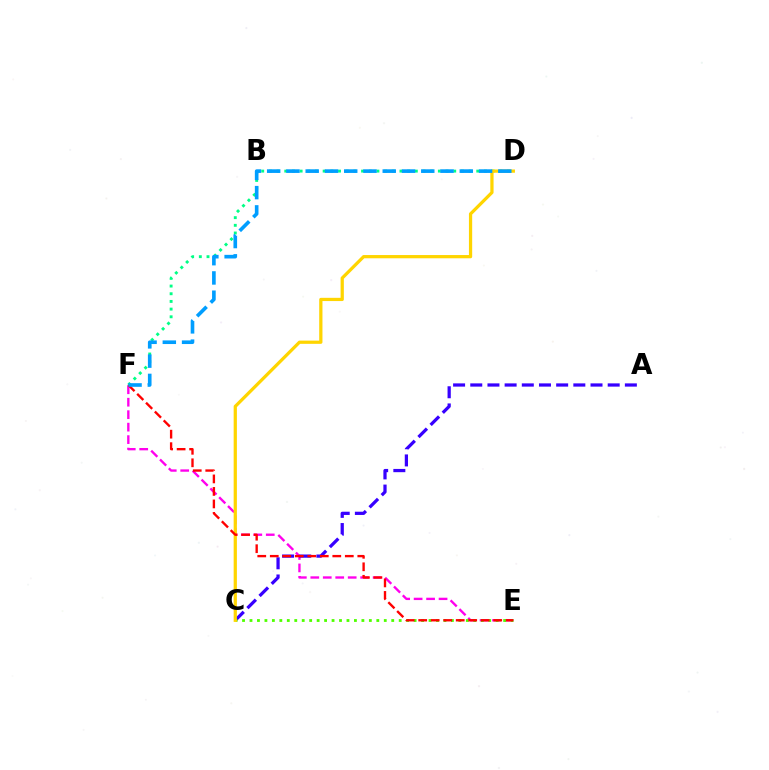{('E', 'F'): [{'color': '#ff00ed', 'line_style': 'dashed', 'thickness': 1.69}, {'color': '#ff0000', 'line_style': 'dashed', 'thickness': 1.7}], ('D', 'F'): [{'color': '#00ff86', 'line_style': 'dotted', 'thickness': 2.09}, {'color': '#009eff', 'line_style': 'dashed', 'thickness': 2.62}], ('A', 'C'): [{'color': '#3700ff', 'line_style': 'dashed', 'thickness': 2.33}], ('C', 'E'): [{'color': '#4fff00', 'line_style': 'dotted', 'thickness': 2.03}], ('C', 'D'): [{'color': '#ffd500', 'line_style': 'solid', 'thickness': 2.34}]}